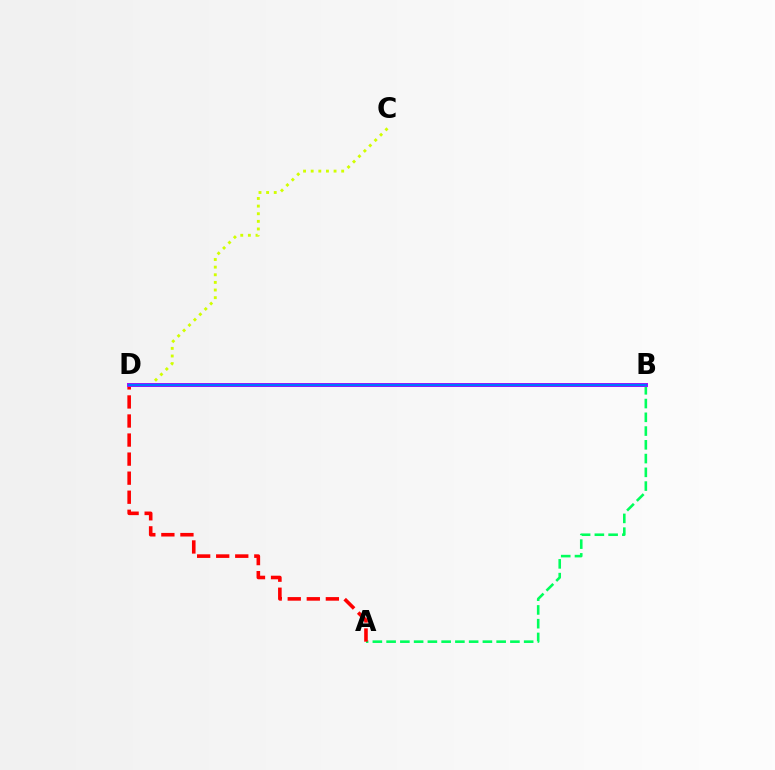{('A', 'B'): [{'color': '#00ff5c', 'line_style': 'dashed', 'thickness': 1.87}], ('C', 'D'): [{'color': '#d1ff00', 'line_style': 'dotted', 'thickness': 2.07}], ('A', 'D'): [{'color': '#ff0000', 'line_style': 'dashed', 'thickness': 2.59}], ('B', 'D'): [{'color': '#b900ff', 'line_style': 'solid', 'thickness': 2.87}, {'color': '#0074ff', 'line_style': 'solid', 'thickness': 1.79}]}